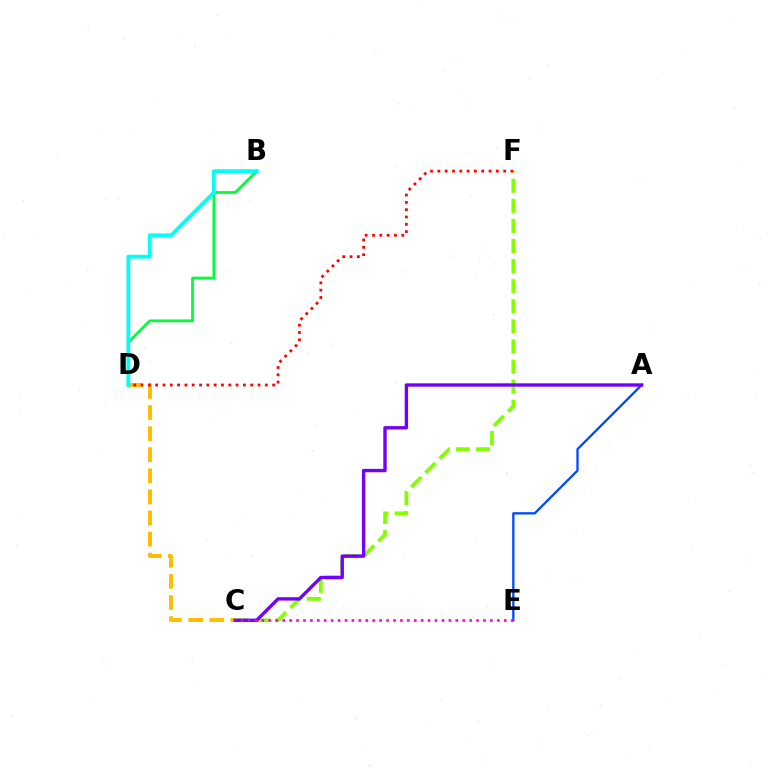{('C', 'F'): [{'color': '#84ff00', 'line_style': 'dashed', 'thickness': 2.73}], ('A', 'E'): [{'color': '#004bff', 'line_style': 'solid', 'thickness': 1.67}], ('C', 'D'): [{'color': '#ffbd00', 'line_style': 'dashed', 'thickness': 2.87}], ('A', 'C'): [{'color': '#7200ff', 'line_style': 'solid', 'thickness': 2.43}], ('B', 'D'): [{'color': '#00ff39', 'line_style': 'solid', 'thickness': 1.99}, {'color': '#00fff6', 'line_style': 'solid', 'thickness': 2.73}], ('D', 'F'): [{'color': '#ff0000', 'line_style': 'dotted', 'thickness': 1.99}], ('C', 'E'): [{'color': '#ff00cf', 'line_style': 'dotted', 'thickness': 1.88}]}